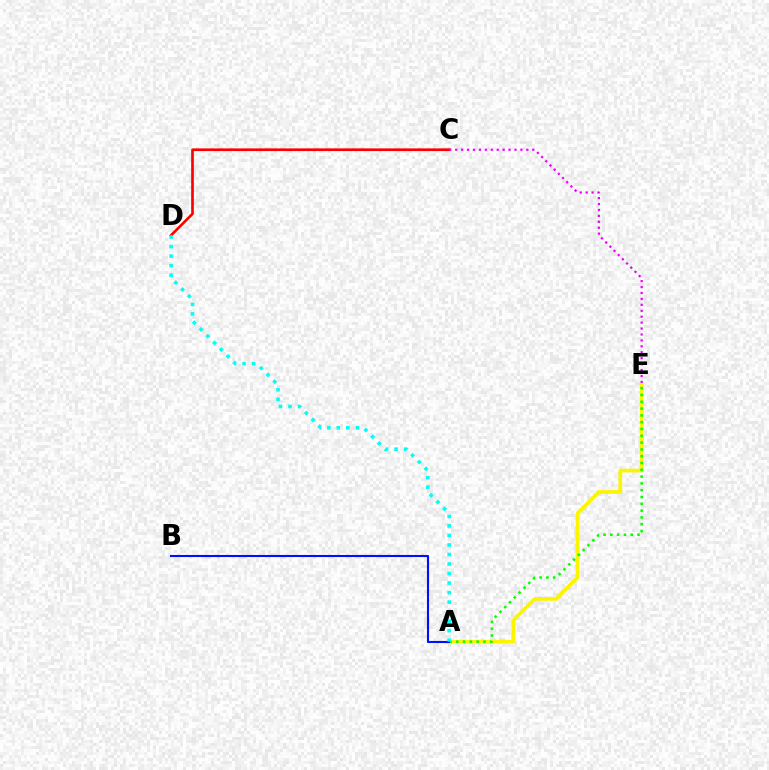{('A', 'E'): [{'color': '#fcf500', 'line_style': 'solid', 'thickness': 2.65}, {'color': '#08ff00', 'line_style': 'dotted', 'thickness': 1.85}], ('A', 'B'): [{'color': '#0010ff', 'line_style': 'solid', 'thickness': 1.52}], ('C', 'D'): [{'color': '#ff0000', 'line_style': 'solid', 'thickness': 1.93}], ('C', 'E'): [{'color': '#ee00ff', 'line_style': 'dotted', 'thickness': 1.61}], ('A', 'D'): [{'color': '#00fff6', 'line_style': 'dotted', 'thickness': 2.59}]}